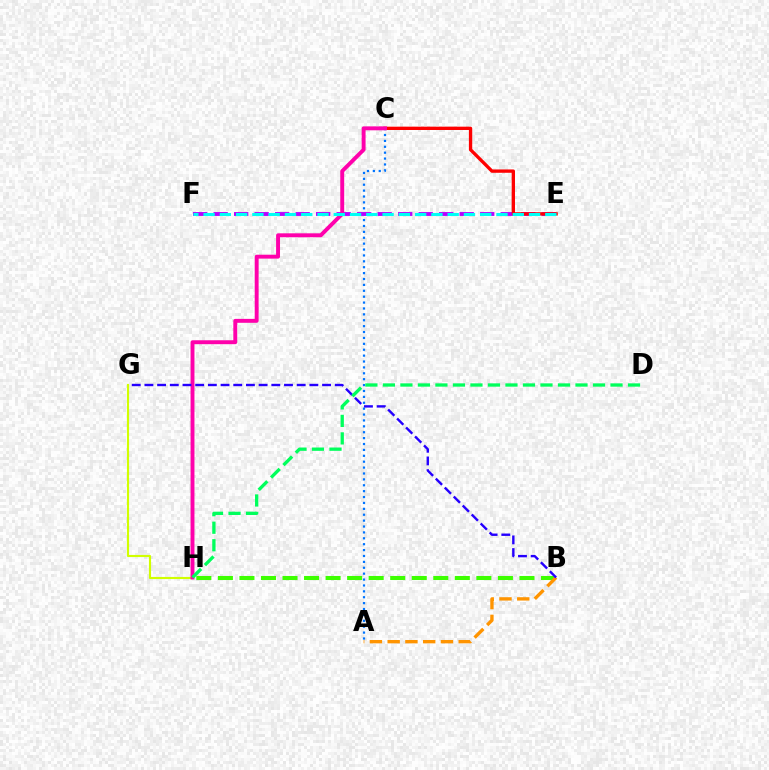{('G', 'H'): [{'color': '#d1ff00', 'line_style': 'solid', 'thickness': 1.54}], ('A', 'C'): [{'color': '#0074ff', 'line_style': 'dotted', 'thickness': 1.6}], ('E', 'F'): [{'color': '#b900ff', 'line_style': 'dashed', 'thickness': 2.79}, {'color': '#00fff6', 'line_style': 'dashed', 'thickness': 2.21}], ('C', 'E'): [{'color': '#ff0000', 'line_style': 'solid', 'thickness': 2.4}], ('B', 'H'): [{'color': '#3dff00', 'line_style': 'dashed', 'thickness': 2.93}], ('C', 'H'): [{'color': '#ff00ac', 'line_style': 'solid', 'thickness': 2.82}], ('A', 'B'): [{'color': '#ff9400', 'line_style': 'dashed', 'thickness': 2.41}], ('B', 'G'): [{'color': '#2500ff', 'line_style': 'dashed', 'thickness': 1.72}], ('D', 'H'): [{'color': '#00ff5c', 'line_style': 'dashed', 'thickness': 2.38}]}